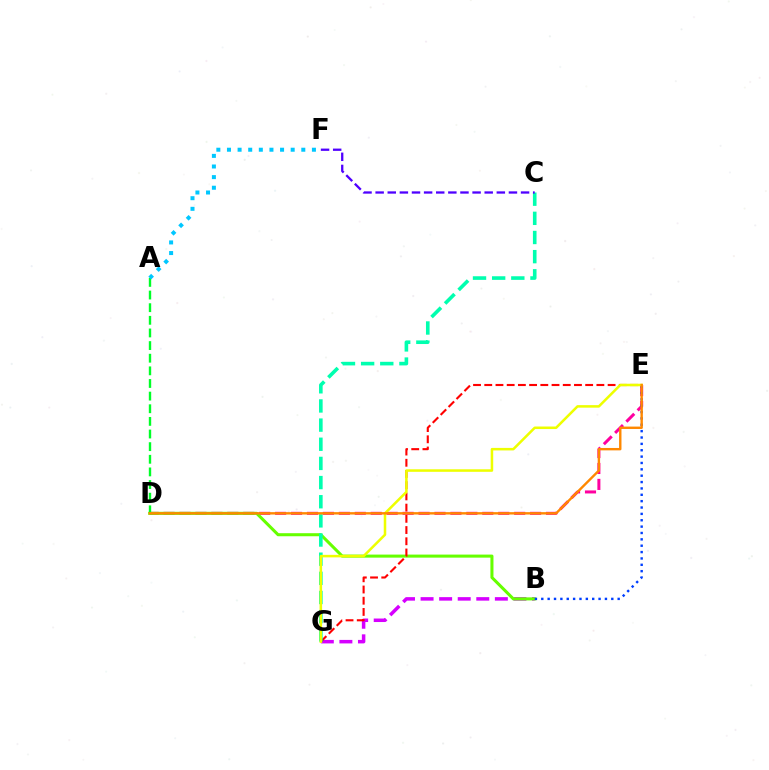{('D', 'E'): [{'color': '#ff00a0', 'line_style': 'dashed', 'thickness': 2.16}, {'color': '#ff8800', 'line_style': 'solid', 'thickness': 1.72}], ('B', 'G'): [{'color': '#d600ff', 'line_style': 'dashed', 'thickness': 2.52}], ('B', 'D'): [{'color': '#66ff00', 'line_style': 'solid', 'thickness': 2.2}], ('E', 'G'): [{'color': '#ff0000', 'line_style': 'dashed', 'thickness': 1.52}, {'color': '#eeff00', 'line_style': 'solid', 'thickness': 1.82}], ('C', 'G'): [{'color': '#00ffaf', 'line_style': 'dashed', 'thickness': 2.6}], ('C', 'F'): [{'color': '#4f00ff', 'line_style': 'dashed', 'thickness': 1.65}], ('A', 'D'): [{'color': '#00ff27', 'line_style': 'dashed', 'thickness': 1.72}], ('A', 'F'): [{'color': '#00c7ff', 'line_style': 'dotted', 'thickness': 2.89}], ('B', 'E'): [{'color': '#003fff', 'line_style': 'dotted', 'thickness': 1.73}]}